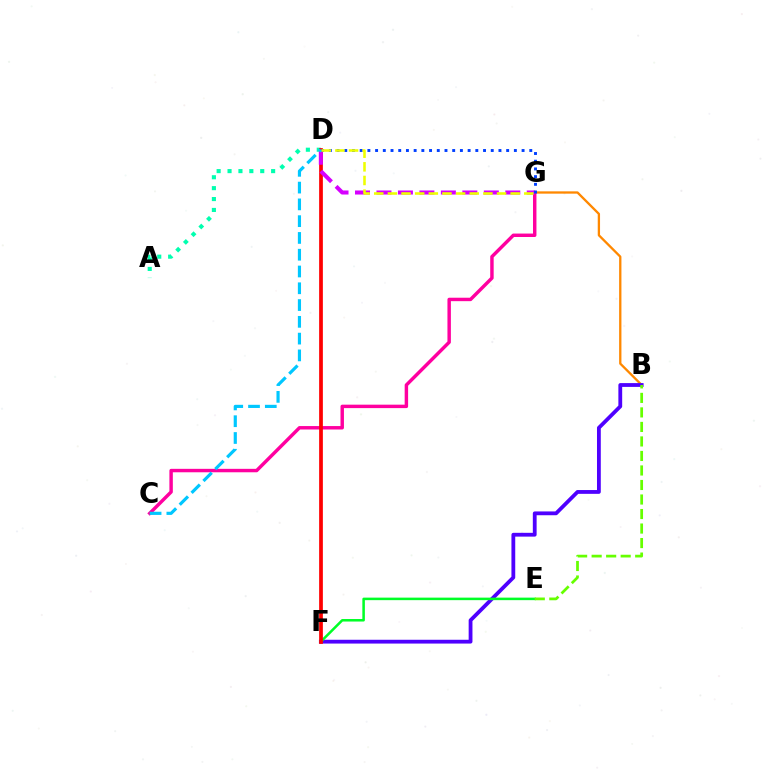{('B', 'G'): [{'color': '#ff8800', 'line_style': 'solid', 'thickness': 1.66}], ('B', 'F'): [{'color': '#4f00ff', 'line_style': 'solid', 'thickness': 2.74}], ('E', 'F'): [{'color': '#00ff27', 'line_style': 'solid', 'thickness': 1.82}], ('A', 'D'): [{'color': '#00ffaf', 'line_style': 'dotted', 'thickness': 2.96}], ('C', 'G'): [{'color': '#ff00a0', 'line_style': 'solid', 'thickness': 2.48}], ('B', 'E'): [{'color': '#66ff00', 'line_style': 'dashed', 'thickness': 1.97}], ('D', 'F'): [{'color': '#ff0000', 'line_style': 'solid', 'thickness': 2.68}], ('D', 'G'): [{'color': '#d600ff', 'line_style': 'dashed', 'thickness': 2.92}, {'color': '#003fff', 'line_style': 'dotted', 'thickness': 2.09}, {'color': '#eeff00', 'line_style': 'dashed', 'thickness': 1.85}], ('C', 'D'): [{'color': '#00c7ff', 'line_style': 'dashed', 'thickness': 2.28}]}